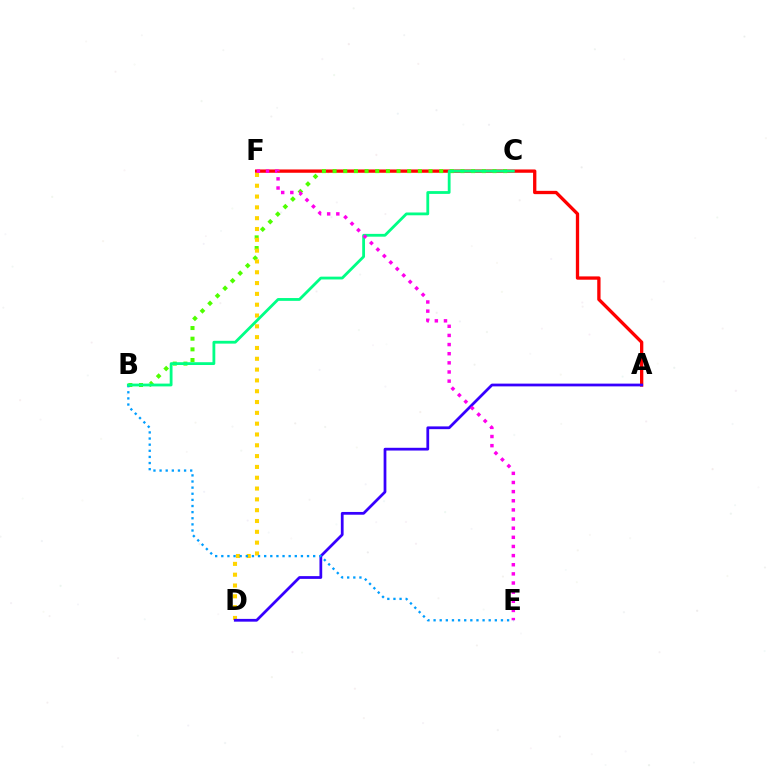{('A', 'F'): [{'color': '#ff0000', 'line_style': 'solid', 'thickness': 2.38}], ('B', 'C'): [{'color': '#4fff00', 'line_style': 'dotted', 'thickness': 2.9}, {'color': '#00ff86', 'line_style': 'solid', 'thickness': 2.02}], ('D', 'F'): [{'color': '#ffd500', 'line_style': 'dotted', 'thickness': 2.94}], ('A', 'D'): [{'color': '#3700ff', 'line_style': 'solid', 'thickness': 1.98}], ('B', 'E'): [{'color': '#009eff', 'line_style': 'dotted', 'thickness': 1.66}], ('E', 'F'): [{'color': '#ff00ed', 'line_style': 'dotted', 'thickness': 2.48}]}